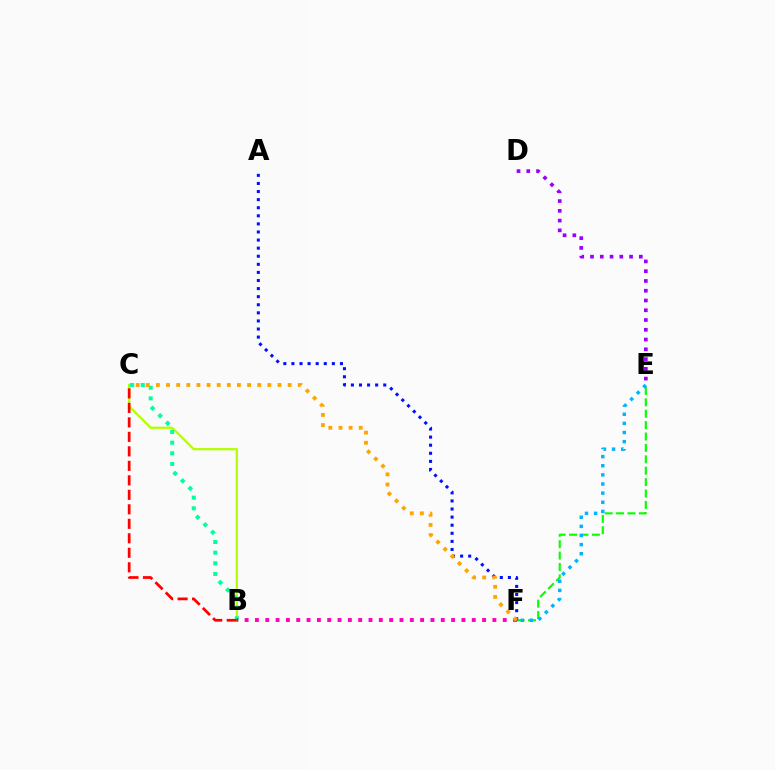{('B', 'C'): [{'color': '#b3ff00', 'line_style': 'solid', 'thickness': 1.61}, {'color': '#00ff9d', 'line_style': 'dotted', 'thickness': 2.9}, {'color': '#ff0000', 'line_style': 'dashed', 'thickness': 1.97}], ('E', 'F'): [{'color': '#08ff00', 'line_style': 'dashed', 'thickness': 1.55}, {'color': '#00b5ff', 'line_style': 'dotted', 'thickness': 2.48}], ('A', 'F'): [{'color': '#0010ff', 'line_style': 'dotted', 'thickness': 2.2}], ('B', 'F'): [{'color': '#ff00bd', 'line_style': 'dotted', 'thickness': 2.81}], ('D', 'E'): [{'color': '#9b00ff', 'line_style': 'dotted', 'thickness': 2.65}], ('C', 'F'): [{'color': '#ffa500', 'line_style': 'dotted', 'thickness': 2.75}]}